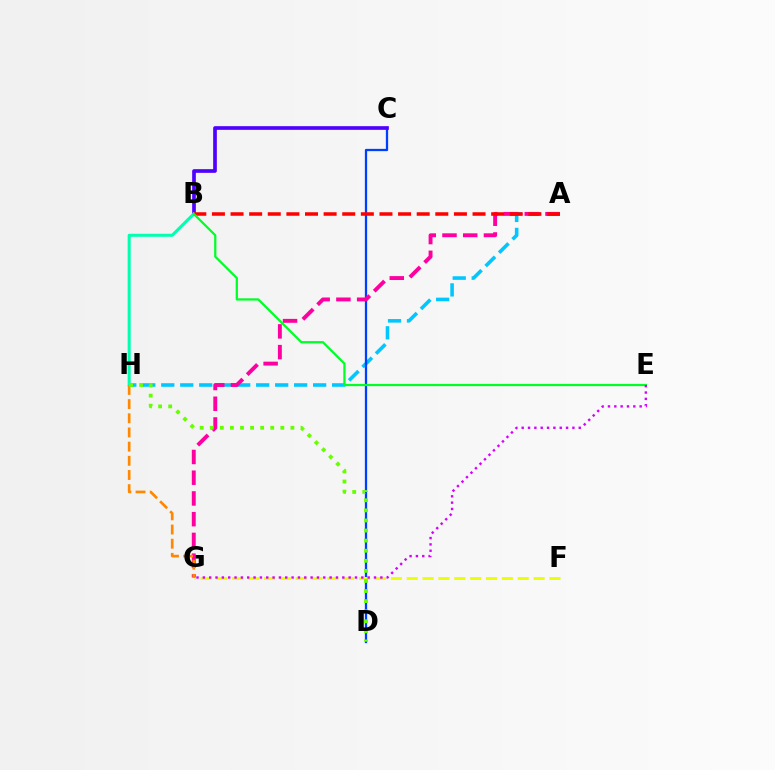{('A', 'H'): [{'color': '#00c7ff', 'line_style': 'dashed', 'thickness': 2.58}], ('C', 'D'): [{'color': '#003fff', 'line_style': 'solid', 'thickness': 1.64}], ('B', 'C'): [{'color': '#4f00ff', 'line_style': 'solid', 'thickness': 2.64}], ('B', 'H'): [{'color': '#00ffaf', 'line_style': 'solid', 'thickness': 2.18}], ('F', 'G'): [{'color': '#eeff00', 'line_style': 'dashed', 'thickness': 2.15}], ('A', 'G'): [{'color': '#ff00a0', 'line_style': 'dashed', 'thickness': 2.82}], ('A', 'B'): [{'color': '#ff0000', 'line_style': 'dashed', 'thickness': 2.53}], ('B', 'E'): [{'color': '#00ff27', 'line_style': 'solid', 'thickness': 1.62}], ('G', 'H'): [{'color': '#ff8800', 'line_style': 'dashed', 'thickness': 1.93}], ('E', 'G'): [{'color': '#d600ff', 'line_style': 'dotted', 'thickness': 1.72}], ('D', 'H'): [{'color': '#66ff00', 'line_style': 'dotted', 'thickness': 2.74}]}